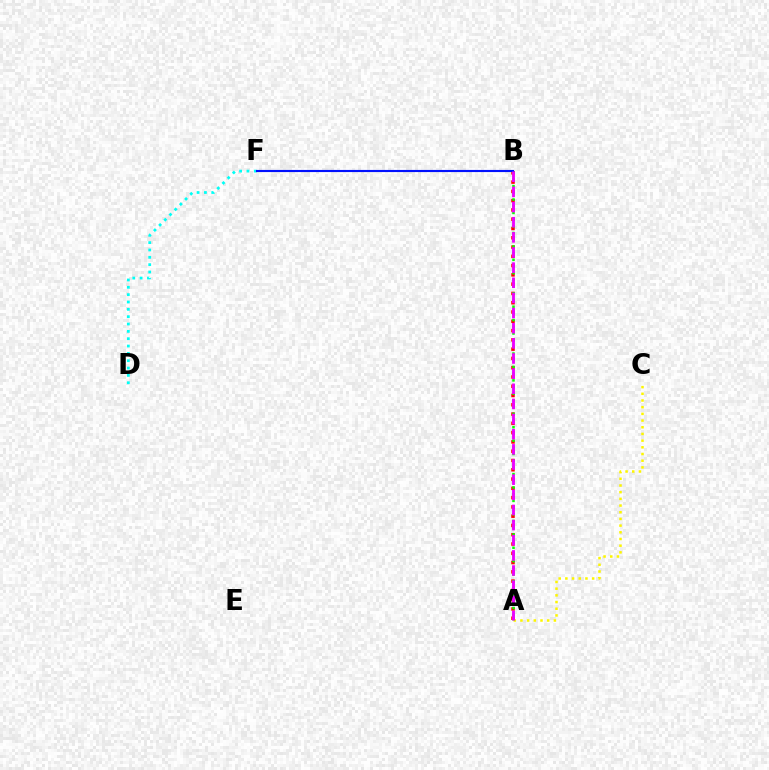{('A', 'C'): [{'color': '#fcf500', 'line_style': 'dotted', 'thickness': 1.82}], ('D', 'F'): [{'color': '#00fff6', 'line_style': 'dotted', 'thickness': 1.99}], ('A', 'B'): [{'color': '#ff0000', 'line_style': 'dotted', 'thickness': 2.52}, {'color': '#08ff00', 'line_style': 'dotted', 'thickness': 1.82}, {'color': '#ee00ff', 'line_style': 'dashed', 'thickness': 2.06}], ('B', 'F'): [{'color': '#0010ff', 'line_style': 'solid', 'thickness': 1.54}]}